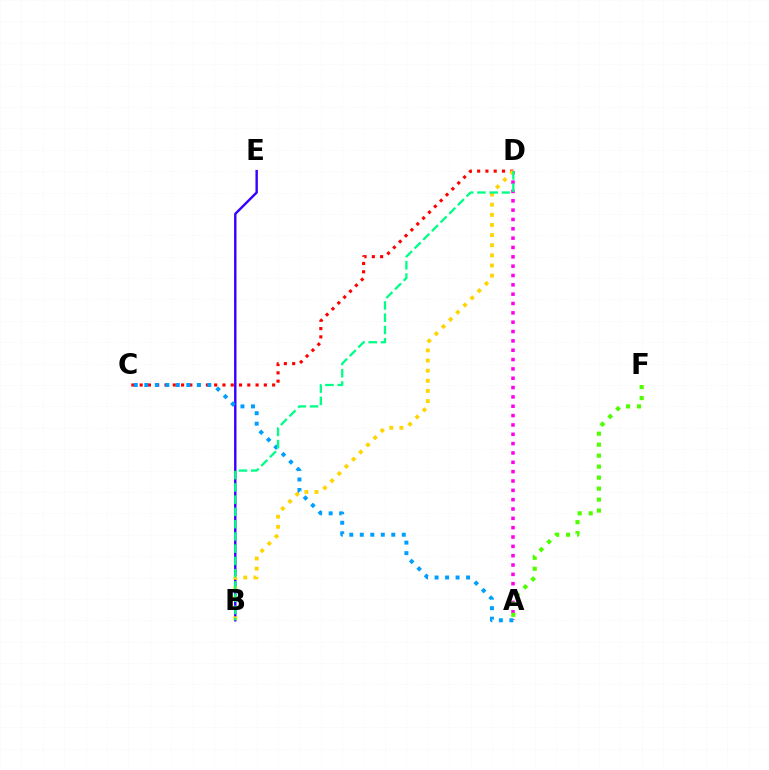{('C', 'D'): [{'color': '#ff0000', 'line_style': 'dotted', 'thickness': 2.25}], ('A', 'D'): [{'color': '#ff00ed', 'line_style': 'dotted', 'thickness': 2.54}], ('B', 'E'): [{'color': '#3700ff', 'line_style': 'solid', 'thickness': 1.74}], ('A', 'C'): [{'color': '#009eff', 'line_style': 'dotted', 'thickness': 2.85}], ('B', 'D'): [{'color': '#ffd500', 'line_style': 'dotted', 'thickness': 2.75}, {'color': '#00ff86', 'line_style': 'dashed', 'thickness': 1.66}], ('A', 'F'): [{'color': '#4fff00', 'line_style': 'dotted', 'thickness': 2.98}]}